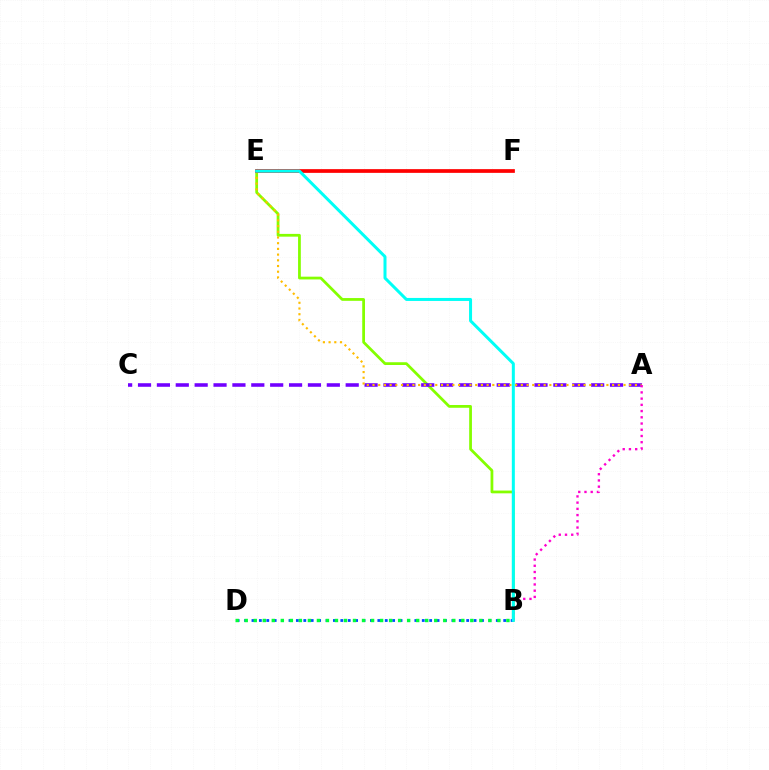{('B', 'E'): [{'color': '#84ff00', 'line_style': 'solid', 'thickness': 1.99}, {'color': '#00fff6', 'line_style': 'solid', 'thickness': 2.17}], ('A', 'C'): [{'color': '#7200ff', 'line_style': 'dashed', 'thickness': 2.56}], ('A', 'E'): [{'color': '#ffbd00', 'line_style': 'dotted', 'thickness': 1.55}], ('E', 'F'): [{'color': '#ff0000', 'line_style': 'solid', 'thickness': 2.67}], ('B', 'D'): [{'color': '#004bff', 'line_style': 'dotted', 'thickness': 2.01}, {'color': '#00ff39', 'line_style': 'dotted', 'thickness': 2.45}], ('A', 'B'): [{'color': '#ff00cf', 'line_style': 'dotted', 'thickness': 1.69}]}